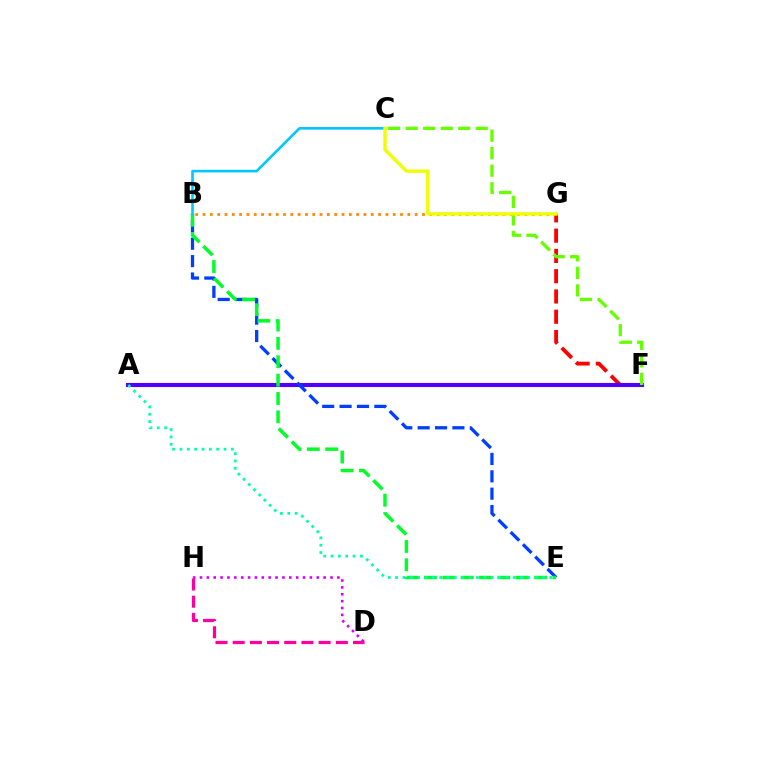{('D', 'H'): [{'color': '#ff00a0', 'line_style': 'dashed', 'thickness': 2.34}, {'color': '#d600ff', 'line_style': 'dotted', 'thickness': 1.87}], ('F', 'G'): [{'color': '#ff0000', 'line_style': 'dashed', 'thickness': 2.75}], ('B', 'G'): [{'color': '#ff8800', 'line_style': 'dotted', 'thickness': 1.99}], ('A', 'F'): [{'color': '#4f00ff', 'line_style': 'solid', 'thickness': 2.95}], ('B', 'E'): [{'color': '#003fff', 'line_style': 'dashed', 'thickness': 2.36}, {'color': '#00ff27', 'line_style': 'dashed', 'thickness': 2.49}], ('C', 'F'): [{'color': '#66ff00', 'line_style': 'dashed', 'thickness': 2.38}], ('A', 'E'): [{'color': '#00ffaf', 'line_style': 'dotted', 'thickness': 2.0}], ('B', 'C'): [{'color': '#00c7ff', 'line_style': 'solid', 'thickness': 1.88}], ('C', 'G'): [{'color': '#eeff00', 'line_style': 'solid', 'thickness': 2.44}]}